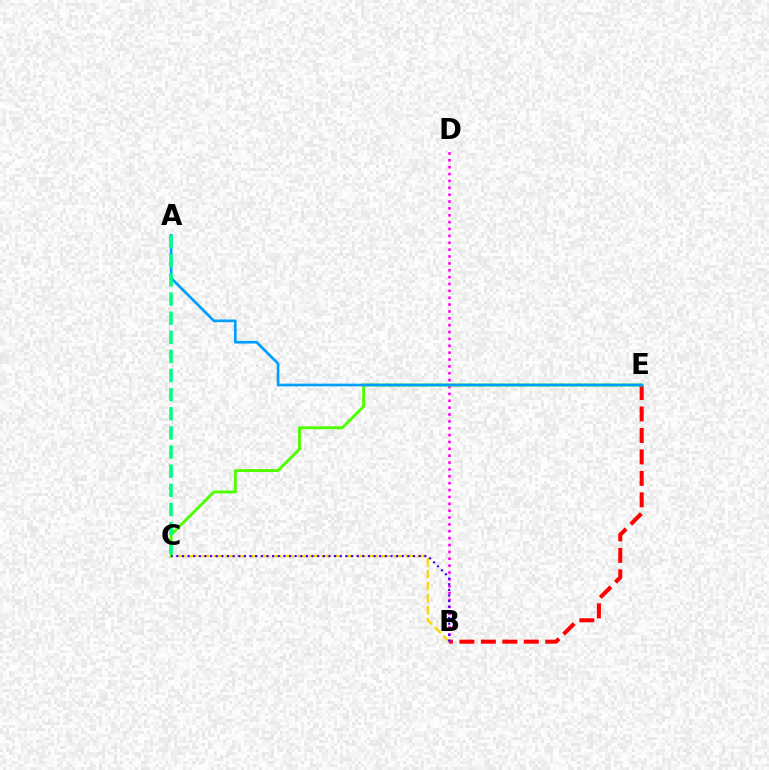{('B', 'E'): [{'color': '#ff0000', 'line_style': 'dashed', 'thickness': 2.92}], ('B', 'D'): [{'color': '#ff00ed', 'line_style': 'dotted', 'thickness': 1.87}], ('C', 'E'): [{'color': '#4fff00', 'line_style': 'solid', 'thickness': 2.09}], ('B', 'C'): [{'color': '#ffd500', 'line_style': 'dashed', 'thickness': 1.63}, {'color': '#3700ff', 'line_style': 'dotted', 'thickness': 1.53}], ('A', 'E'): [{'color': '#009eff', 'line_style': 'solid', 'thickness': 1.93}], ('A', 'C'): [{'color': '#00ff86', 'line_style': 'dashed', 'thickness': 2.6}]}